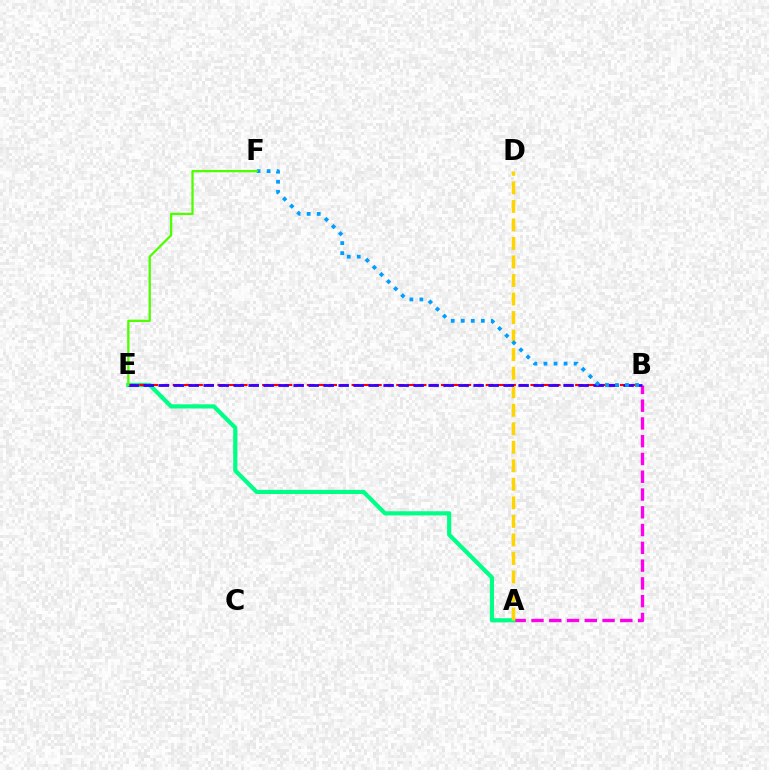{('A', 'B'): [{'color': '#ff00ed', 'line_style': 'dashed', 'thickness': 2.41}], ('A', 'E'): [{'color': '#00ff86', 'line_style': 'solid', 'thickness': 3.0}], ('A', 'D'): [{'color': '#ffd500', 'line_style': 'dashed', 'thickness': 2.52}], ('B', 'E'): [{'color': '#ff0000', 'line_style': 'dashed', 'thickness': 1.52}, {'color': '#3700ff', 'line_style': 'dashed', 'thickness': 2.04}], ('B', 'F'): [{'color': '#009eff', 'line_style': 'dotted', 'thickness': 2.73}], ('E', 'F'): [{'color': '#4fff00', 'line_style': 'solid', 'thickness': 1.66}]}